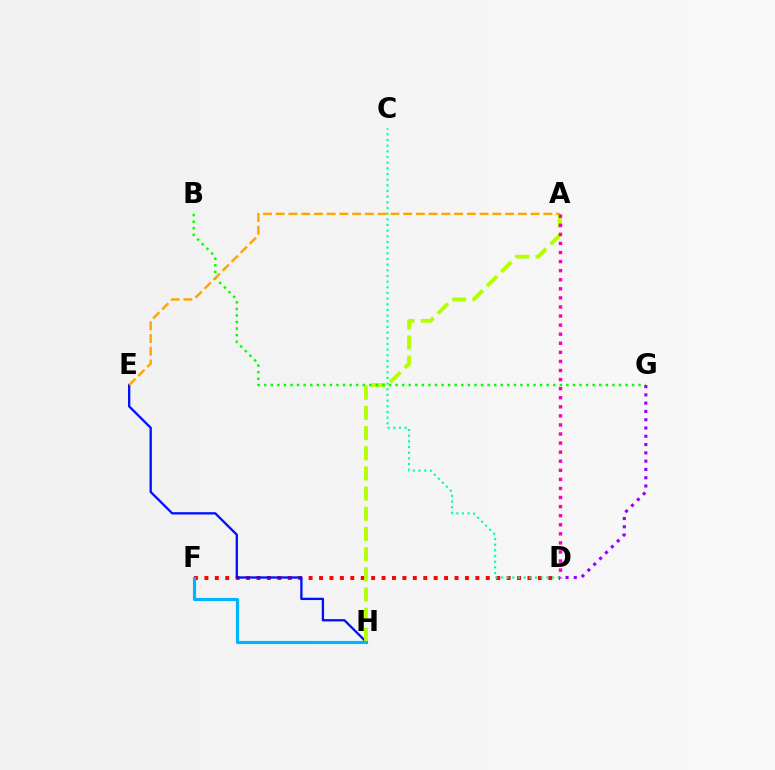{('D', 'F'): [{'color': '#ff0000', 'line_style': 'dotted', 'thickness': 2.83}], ('E', 'H'): [{'color': '#0010ff', 'line_style': 'solid', 'thickness': 1.67}], ('A', 'H'): [{'color': '#b3ff00', 'line_style': 'dashed', 'thickness': 2.74}], ('F', 'H'): [{'color': '#00b5ff', 'line_style': 'solid', 'thickness': 2.26}], ('B', 'G'): [{'color': '#08ff00', 'line_style': 'dotted', 'thickness': 1.78}], ('C', 'D'): [{'color': '#00ff9d', 'line_style': 'dotted', 'thickness': 1.54}], ('A', 'E'): [{'color': '#ffa500', 'line_style': 'dashed', 'thickness': 1.73}], ('A', 'D'): [{'color': '#ff00bd', 'line_style': 'dotted', 'thickness': 2.47}], ('D', 'G'): [{'color': '#9b00ff', 'line_style': 'dotted', 'thickness': 2.25}]}